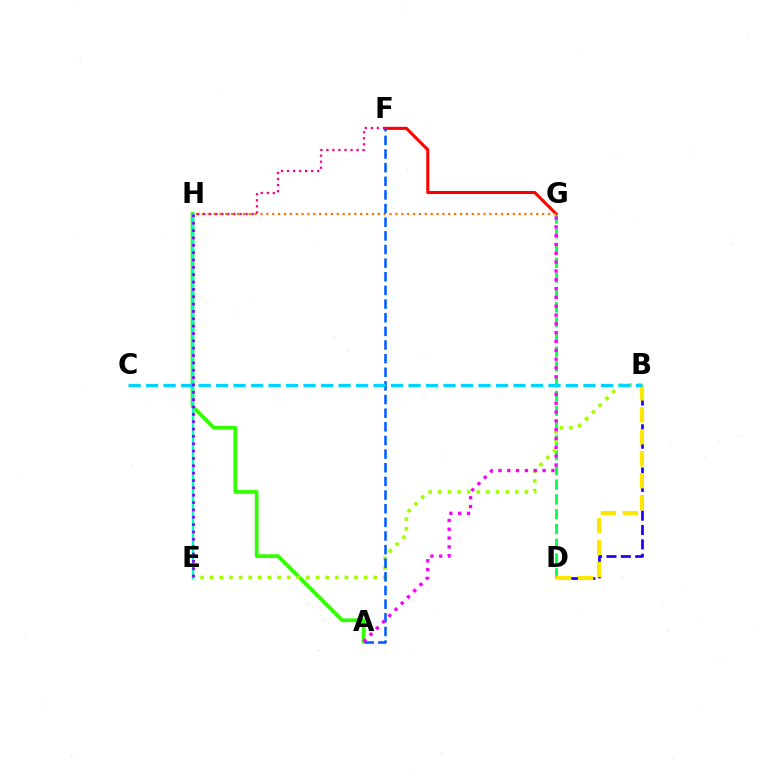{('F', 'G'): [{'color': '#ff0000', 'line_style': 'solid', 'thickness': 2.2}], ('G', 'H'): [{'color': '#ff7000', 'line_style': 'dotted', 'thickness': 1.59}], ('B', 'D'): [{'color': '#1900ff', 'line_style': 'dashed', 'thickness': 1.95}, {'color': '#ffe600', 'line_style': 'dashed', 'thickness': 2.98}], ('D', 'G'): [{'color': '#00ff45', 'line_style': 'dashed', 'thickness': 2.01}], ('A', 'H'): [{'color': '#31ff00', 'line_style': 'solid', 'thickness': 2.67}], ('B', 'E'): [{'color': '#a2ff00', 'line_style': 'dotted', 'thickness': 2.61}], ('A', 'F'): [{'color': '#005dff', 'line_style': 'dashed', 'thickness': 1.85}], ('A', 'G'): [{'color': '#fa00f9', 'line_style': 'dotted', 'thickness': 2.4}], ('E', 'H'): [{'color': '#00ffbb', 'line_style': 'solid', 'thickness': 1.76}, {'color': '#8a00ff', 'line_style': 'dotted', 'thickness': 2.0}], ('B', 'C'): [{'color': '#00d3ff', 'line_style': 'dashed', 'thickness': 2.38}], ('F', 'H'): [{'color': '#ff0088', 'line_style': 'dotted', 'thickness': 1.64}]}